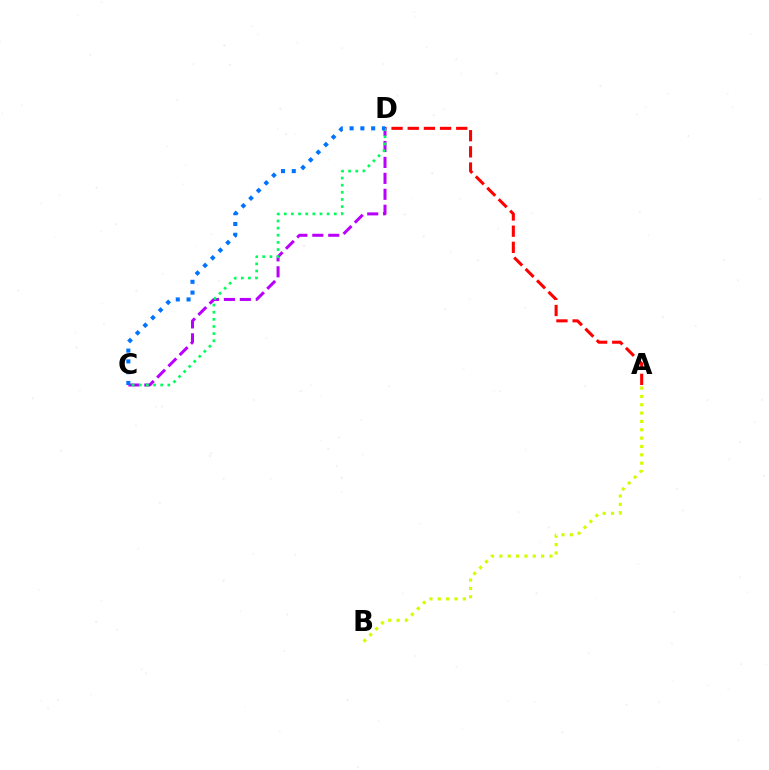{('A', 'B'): [{'color': '#d1ff00', 'line_style': 'dotted', 'thickness': 2.27}], ('A', 'D'): [{'color': '#ff0000', 'line_style': 'dashed', 'thickness': 2.2}], ('C', 'D'): [{'color': '#b900ff', 'line_style': 'dashed', 'thickness': 2.17}, {'color': '#00ff5c', 'line_style': 'dotted', 'thickness': 1.94}, {'color': '#0074ff', 'line_style': 'dotted', 'thickness': 2.93}]}